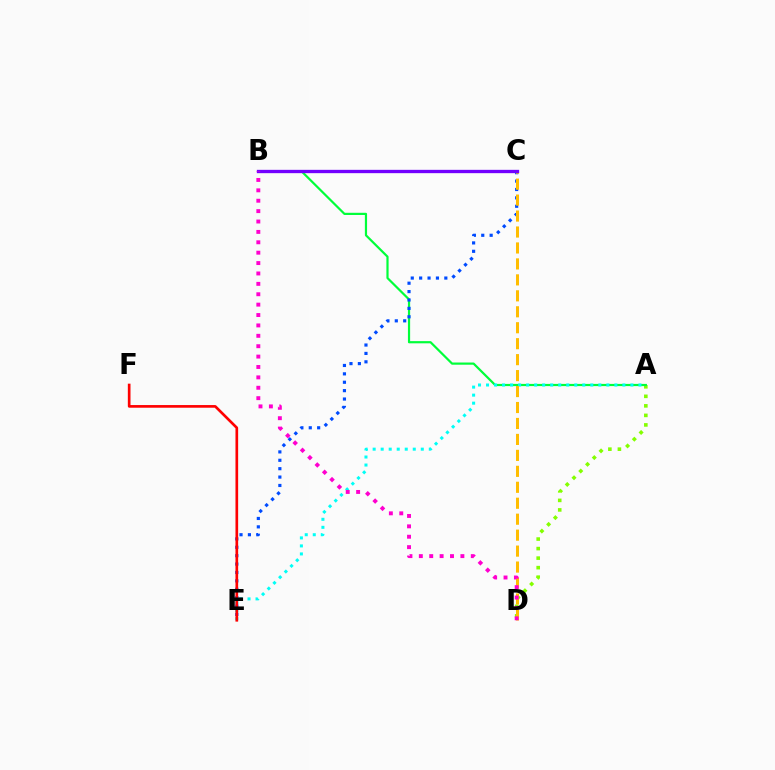{('A', 'D'): [{'color': '#84ff00', 'line_style': 'dotted', 'thickness': 2.59}], ('A', 'B'): [{'color': '#00ff39', 'line_style': 'solid', 'thickness': 1.58}], ('A', 'E'): [{'color': '#00fff6', 'line_style': 'dotted', 'thickness': 2.18}], ('C', 'E'): [{'color': '#004bff', 'line_style': 'dotted', 'thickness': 2.28}], ('C', 'D'): [{'color': '#ffbd00', 'line_style': 'dashed', 'thickness': 2.17}], ('B', 'C'): [{'color': '#7200ff', 'line_style': 'solid', 'thickness': 2.39}], ('E', 'F'): [{'color': '#ff0000', 'line_style': 'solid', 'thickness': 1.92}], ('B', 'D'): [{'color': '#ff00cf', 'line_style': 'dotted', 'thickness': 2.82}]}